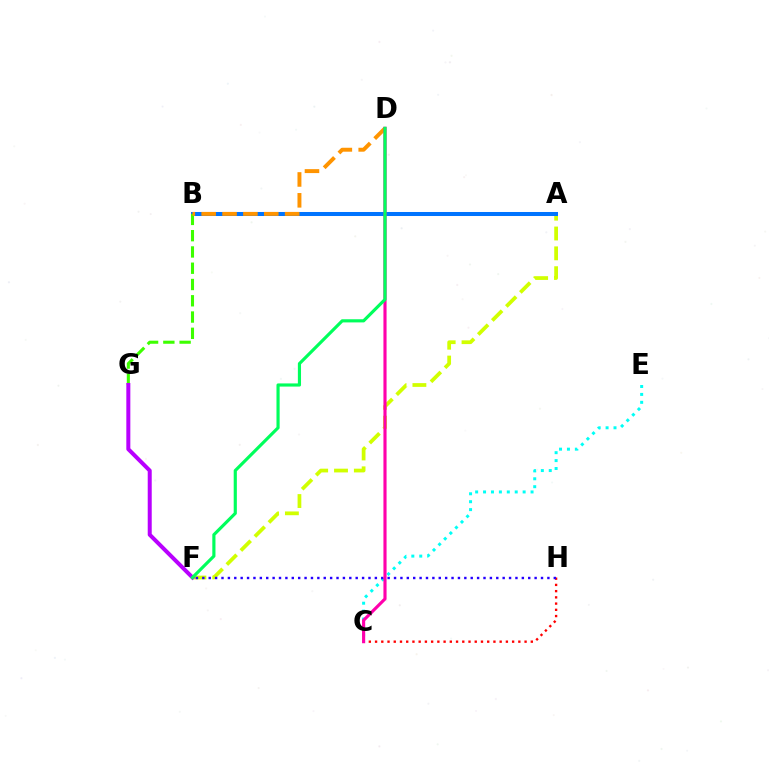{('A', 'F'): [{'color': '#d1ff00', 'line_style': 'dashed', 'thickness': 2.7}], ('A', 'B'): [{'color': '#0074ff', 'line_style': 'solid', 'thickness': 2.89}], ('C', 'H'): [{'color': '#ff0000', 'line_style': 'dotted', 'thickness': 1.69}], ('C', 'E'): [{'color': '#00fff6', 'line_style': 'dotted', 'thickness': 2.15}], ('B', 'G'): [{'color': '#3dff00', 'line_style': 'dashed', 'thickness': 2.21}], ('F', 'H'): [{'color': '#2500ff', 'line_style': 'dotted', 'thickness': 1.74}], ('F', 'G'): [{'color': '#b900ff', 'line_style': 'solid', 'thickness': 2.88}], ('B', 'D'): [{'color': '#ff9400', 'line_style': 'dashed', 'thickness': 2.83}], ('C', 'D'): [{'color': '#ff00ac', 'line_style': 'solid', 'thickness': 2.25}], ('D', 'F'): [{'color': '#00ff5c', 'line_style': 'solid', 'thickness': 2.27}]}